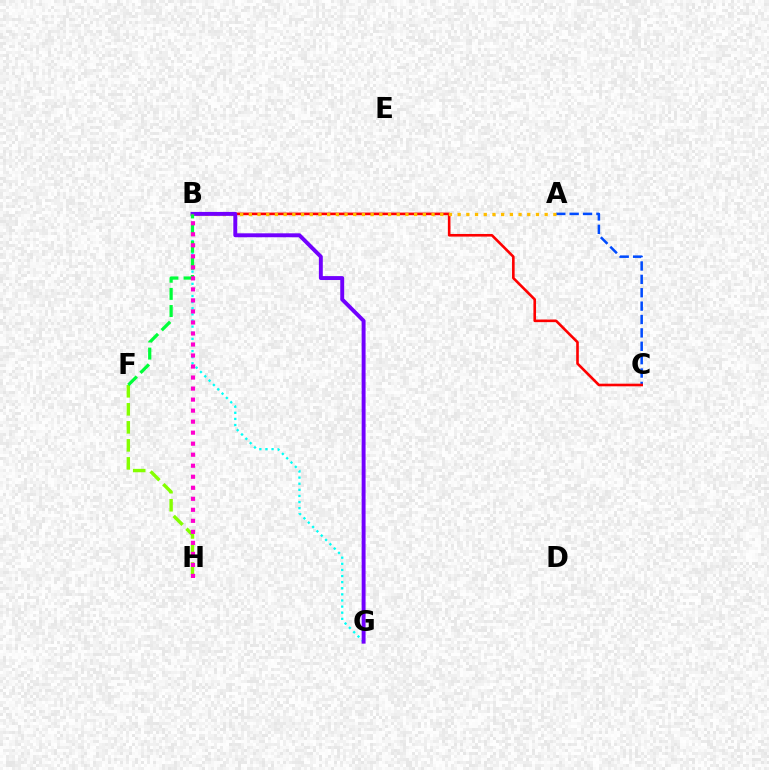{('F', 'H'): [{'color': '#84ff00', 'line_style': 'dashed', 'thickness': 2.45}], ('A', 'C'): [{'color': '#004bff', 'line_style': 'dashed', 'thickness': 1.82}], ('B', 'C'): [{'color': '#ff0000', 'line_style': 'solid', 'thickness': 1.88}], ('A', 'B'): [{'color': '#ffbd00', 'line_style': 'dotted', 'thickness': 2.36}], ('B', 'G'): [{'color': '#00fff6', 'line_style': 'dotted', 'thickness': 1.66}, {'color': '#7200ff', 'line_style': 'solid', 'thickness': 2.82}], ('B', 'F'): [{'color': '#00ff39', 'line_style': 'dashed', 'thickness': 2.33}], ('B', 'H'): [{'color': '#ff00cf', 'line_style': 'dotted', 'thickness': 2.99}]}